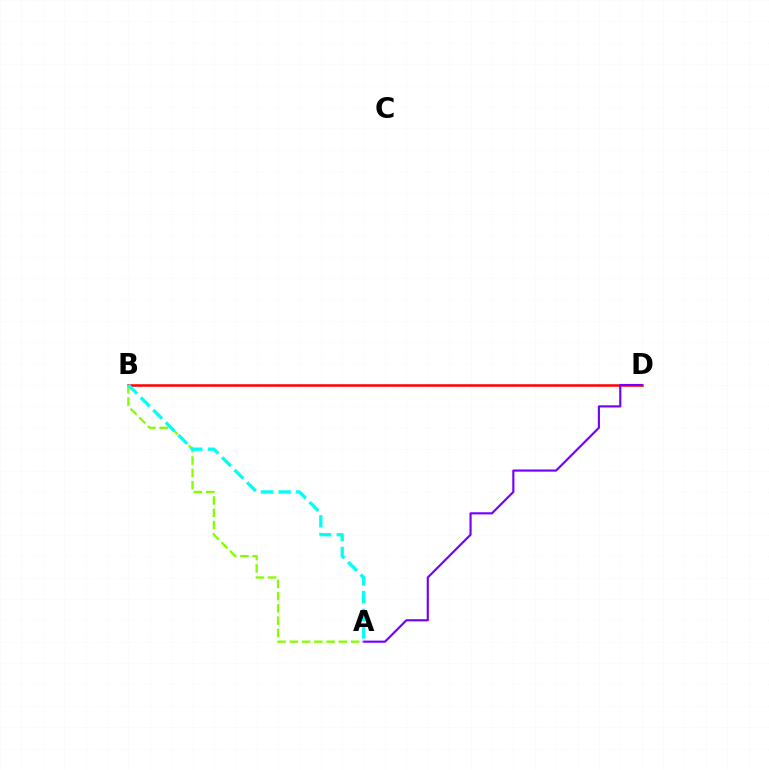{('B', 'D'): [{'color': '#ff0000', 'line_style': 'solid', 'thickness': 1.81}], ('A', 'D'): [{'color': '#7200ff', 'line_style': 'solid', 'thickness': 1.55}], ('A', 'B'): [{'color': '#84ff00', 'line_style': 'dashed', 'thickness': 1.67}, {'color': '#00fff6', 'line_style': 'dashed', 'thickness': 2.4}]}